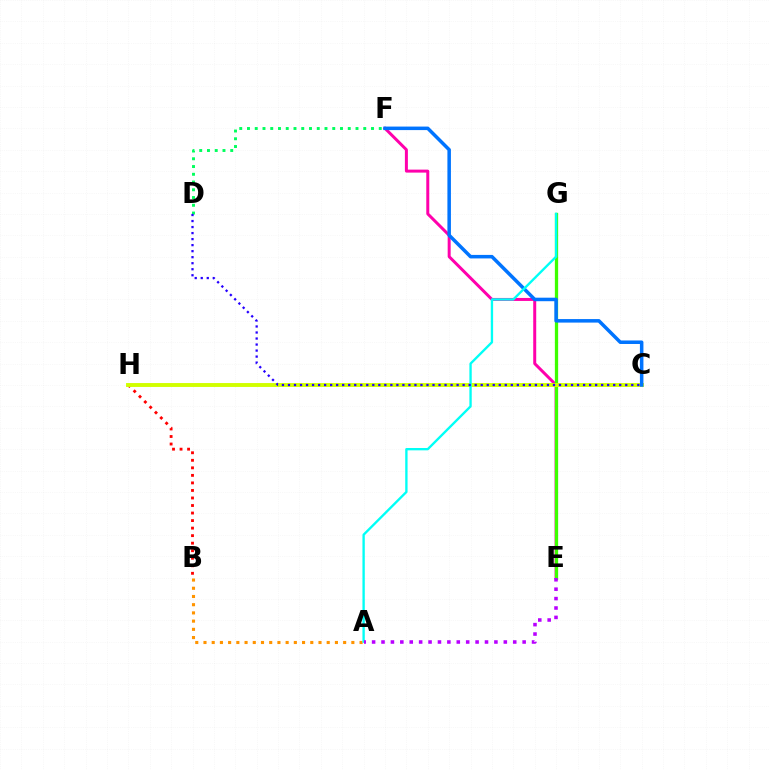{('D', 'F'): [{'color': '#00ff5c', 'line_style': 'dotted', 'thickness': 2.11}], ('E', 'F'): [{'color': '#ff00ac', 'line_style': 'solid', 'thickness': 2.15}], ('E', 'G'): [{'color': '#3dff00', 'line_style': 'solid', 'thickness': 2.36}], ('B', 'H'): [{'color': '#ff0000', 'line_style': 'dotted', 'thickness': 2.05}], ('A', 'B'): [{'color': '#ff9400', 'line_style': 'dotted', 'thickness': 2.23}], ('C', 'H'): [{'color': '#d1ff00', 'line_style': 'solid', 'thickness': 2.81}], ('C', 'F'): [{'color': '#0074ff', 'line_style': 'solid', 'thickness': 2.53}], ('A', 'G'): [{'color': '#00fff6', 'line_style': 'solid', 'thickness': 1.69}], ('C', 'D'): [{'color': '#2500ff', 'line_style': 'dotted', 'thickness': 1.64}], ('A', 'E'): [{'color': '#b900ff', 'line_style': 'dotted', 'thickness': 2.56}]}